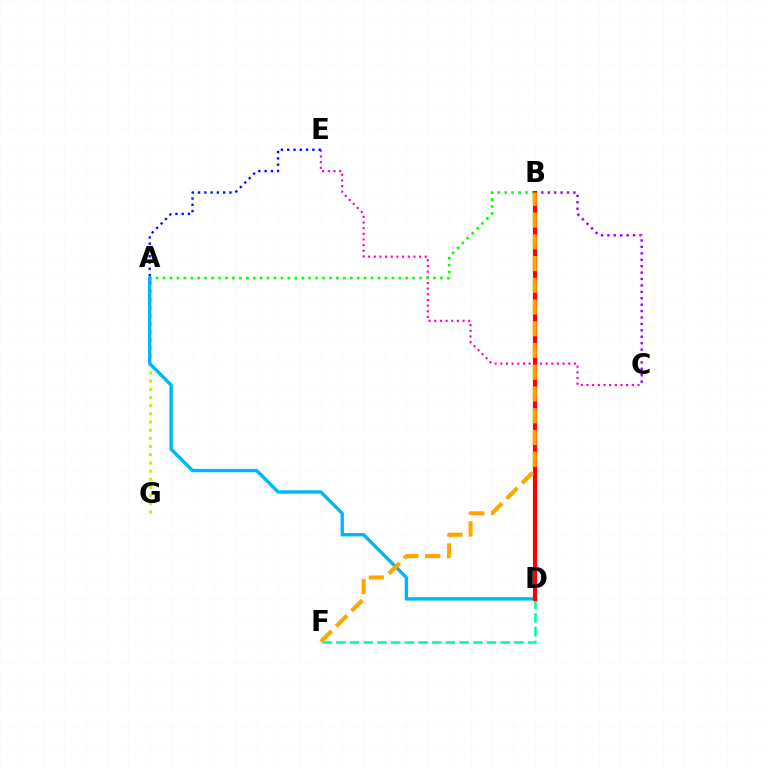{('B', 'C'): [{'color': '#9b00ff', 'line_style': 'dotted', 'thickness': 1.74}], ('D', 'F'): [{'color': '#00ff9d', 'line_style': 'dashed', 'thickness': 1.86}], ('C', 'E'): [{'color': '#ff00bd', 'line_style': 'dotted', 'thickness': 1.54}], ('A', 'B'): [{'color': '#08ff00', 'line_style': 'dotted', 'thickness': 1.88}], ('A', 'G'): [{'color': '#b3ff00', 'line_style': 'dotted', 'thickness': 2.22}], ('A', 'D'): [{'color': '#00b5ff', 'line_style': 'solid', 'thickness': 2.42}], ('A', 'E'): [{'color': '#0010ff', 'line_style': 'dotted', 'thickness': 1.71}], ('B', 'D'): [{'color': '#ff0000', 'line_style': 'solid', 'thickness': 2.99}], ('B', 'F'): [{'color': '#ffa500', 'line_style': 'dashed', 'thickness': 2.95}]}